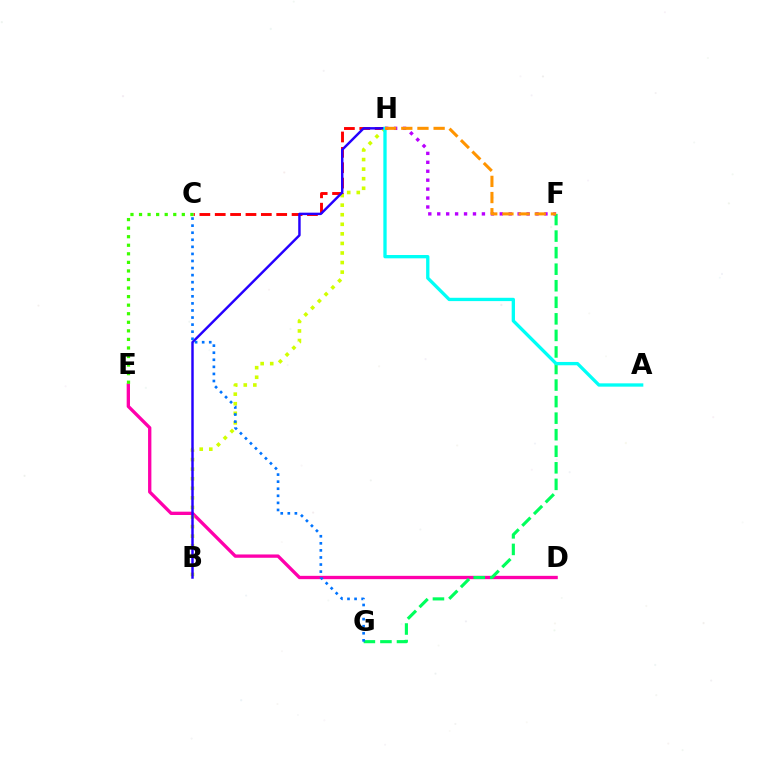{('D', 'E'): [{'color': '#ff00ac', 'line_style': 'solid', 'thickness': 2.39}], ('C', 'H'): [{'color': '#ff0000', 'line_style': 'dashed', 'thickness': 2.09}], ('B', 'H'): [{'color': '#d1ff00', 'line_style': 'dotted', 'thickness': 2.6}, {'color': '#2500ff', 'line_style': 'solid', 'thickness': 1.76}], ('F', 'G'): [{'color': '#00ff5c', 'line_style': 'dashed', 'thickness': 2.25}], ('A', 'H'): [{'color': '#00fff6', 'line_style': 'solid', 'thickness': 2.39}], ('F', 'H'): [{'color': '#b900ff', 'line_style': 'dotted', 'thickness': 2.43}, {'color': '#ff9400', 'line_style': 'dashed', 'thickness': 2.2}], ('C', 'E'): [{'color': '#3dff00', 'line_style': 'dotted', 'thickness': 2.33}], ('C', 'G'): [{'color': '#0074ff', 'line_style': 'dotted', 'thickness': 1.92}]}